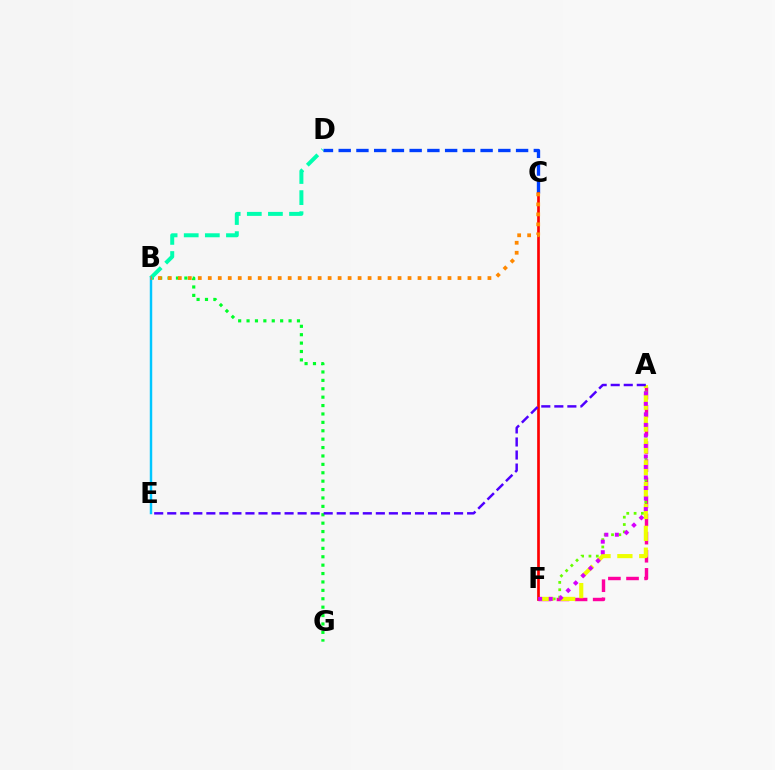{('A', 'F'): [{'color': '#ff00a0', 'line_style': 'dashed', 'thickness': 2.46}, {'color': '#66ff00', 'line_style': 'dotted', 'thickness': 1.99}, {'color': '#eeff00', 'line_style': 'dashed', 'thickness': 2.97}, {'color': '#d600ff', 'line_style': 'dotted', 'thickness': 2.86}], ('B', 'G'): [{'color': '#00ff27', 'line_style': 'dotted', 'thickness': 2.28}], ('B', 'D'): [{'color': '#00ffaf', 'line_style': 'dashed', 'thickness': 2.87}], ('C', 'D'): [{'color': '#003fff', 'line_style': 'dashed', 'thickness': 2.41}], ('C', 'F'): [{'color': '#ff0000', 'line_style': 'solid', 'thickness': 1.93}], ('B', 'E'): [{'color': '#00c7ff', 'line_style': 'solid', 'thickness': 1.77}], ('B', 'C'): [{'color': '#ff8800', 'line_style': 'dotted', 'thickness': 2.71}], ('A', 'E'): [{'color': '#4f00ff', 'line_style': 'dashed', 'thickness': 1.77}]}